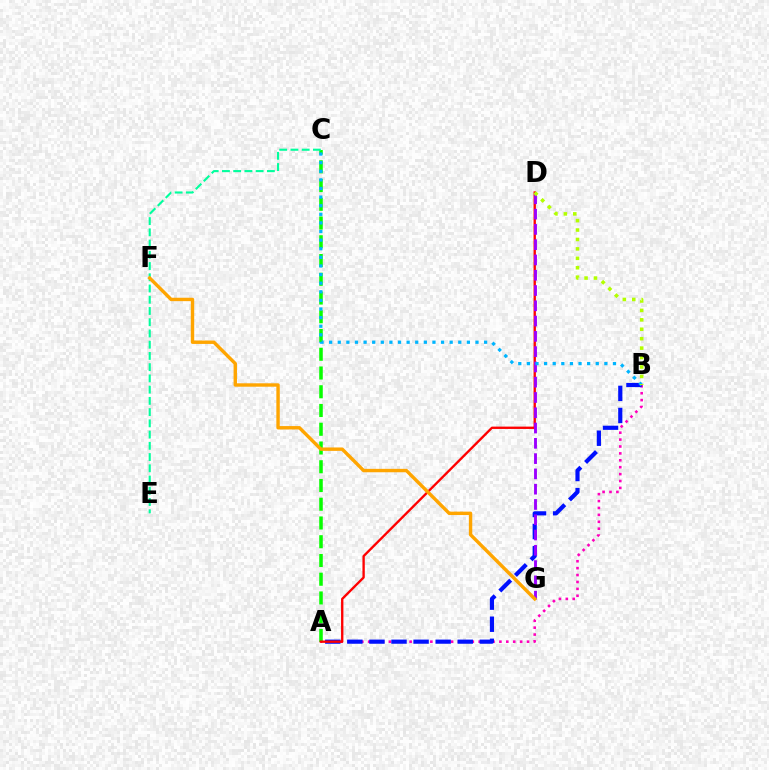{('A', 'B'): [{'color': '#ff00bd', 'line_style': 'dotted', 'thickness': 1.88}, {'color': '#0010ff', 'line_style': 'dashed', 'thickness': 3.0}], ('A', 'C'): [{'color': '#08ff00', 'line_style': 'dashed', 'thickness': 2.55}], ('A', 'D'): [{'color': '#ff0000', 'line_style': 'solid', 'thickness': 1.69}], ('D', 'G'): [{'color': '#9b00ff', 'line_style': 'dashed', 'thickness': 2.08}], ('C', 'E'): [{'color': '#00ff9d', 'line_style': 'dashed', 'thickness': 1.53}], ('B', 'C'): [{'color': '#00b5ff', 'line_style': 'dotted', 'thickness': 2.34}], ('B', 'D'): [{'color': '#b3ff00', 'line_style': 'dotted', 'thickness': 2.56}], ('F', 'G'): [{'color': '#ffa500', 'line_style': 'solid', 'thickness': 2.45}]}